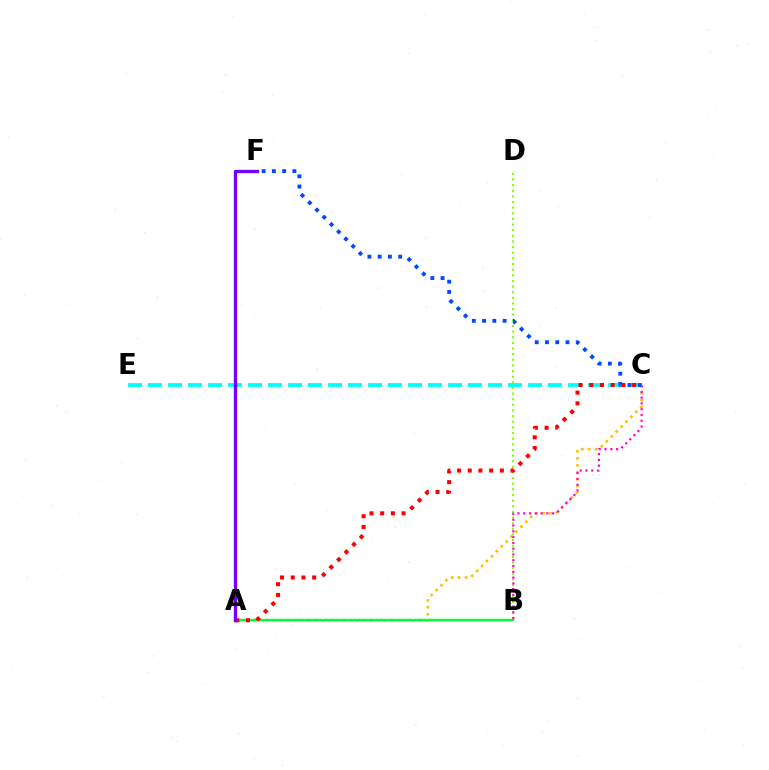{('A', 'C'): [{'color': '#ffbd00', 'line_style': 'dotted', 'thickness': 1.89}, {'color': '#ff0000', 'line_style': 'dotted', 'thickness': 2.91}], ('B', 'D'): [{'color': '#84ff00', 'line_style': 'dotted', 'thickness': 1.53}], ('A', 'B'): [{'color': '#00ff39', 'line_style': 'solid', 'thickness': 1.7}], ('B', 'C'): [{'color': '#ff00cf', 'line_style': 'dotted', 'thickness': 1.57}], ('C', 'E'): [{'color': '#00fff6', 'line_style': 'dashed', 'thickness': 2.72}], ('A', 'F'): [{'color': '#7200ff', 'line_style': 'solid', 'thickness': 2.39}], ('C', 'F'): [{'color': '#004bff', 'line_style': 'dotted', 'thickness': 2.79}]}